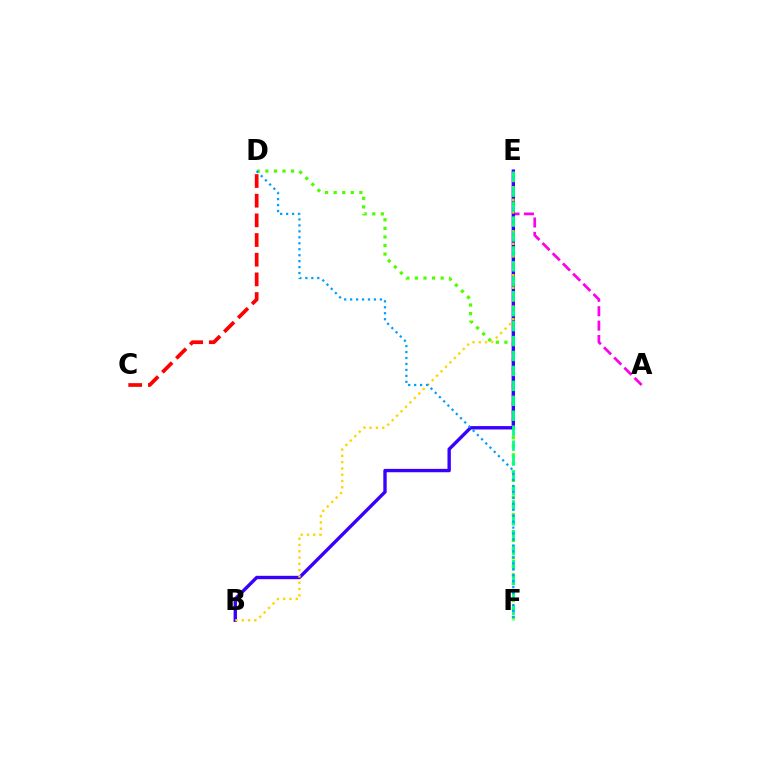{('A', 'E'): [{'color': '#ff00ed', 'line_style': 'dashed', 'thickness': 1.96}], ('C', 'D'): [{'color': '#ff0000', 'line_style': 'dashed', 'thickness': 2.67}], ('D', 'F'): [{'color': '#4fff00', 'line_style': 'dotted', 'thickness': 2.33}, {'color': '#009eff', 'line_style': 'dotted', 'thickness': 1.62}], ('B', 'E'): [{'color': '#3700ff', 'line_style': 'solid', 'thickness': 2.43}, {'color': '#ffd500', 'line_style': 'dotted', 'thickness': 1.71}], ('E', 'F'): [{'color': '#00ff86', 'line_style': 'dashed', 'thickness': 2.03}]}